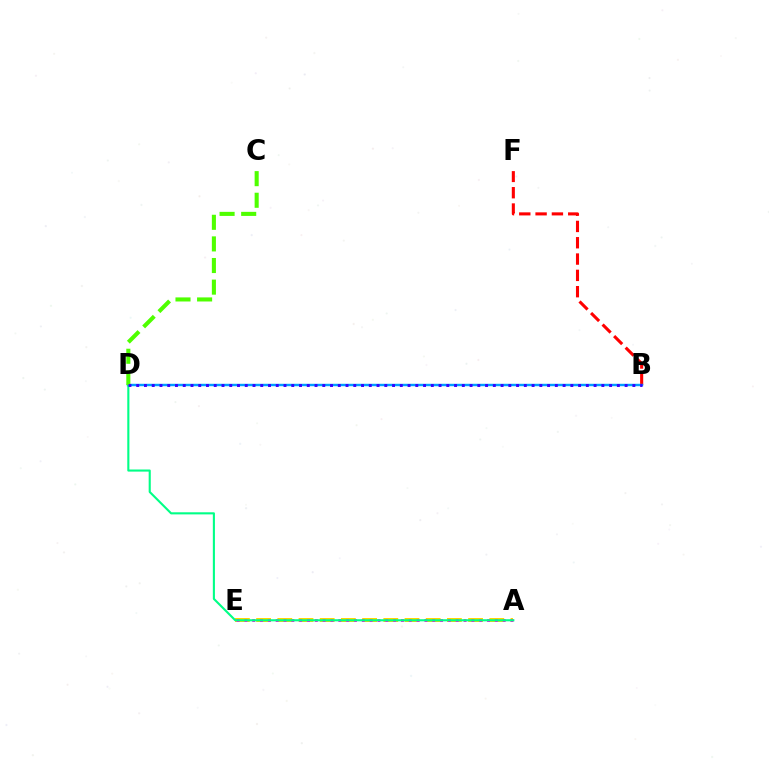{('B', 'F'): [{'color': '#ff0000', 'line_style': 'dashed', 'thickness': 2.22}], ('A', 'E'): [{'color': '#ffd500', 'line_style': 'dashed', 'thickness': 2.88}, {'color': '#ff00ed', 'line_style': 'dotted', 'thickness': 2.13}], ('B', 'D'): [{'color': '#009eff', 'line_style': 'solid', 'thickness': 1.75}, {'color': '#3700ff', 'line_style': 'dotted', 'thickness': 2.11}], ('A', 'D'): [{'color': '#00ff86', 'line_style': 'solid', 'thickness': 1.52}], ('C', 'D'): [{'color': '#4fff00', 'line_style': 'dashed', 'thickness': 2.94}]}